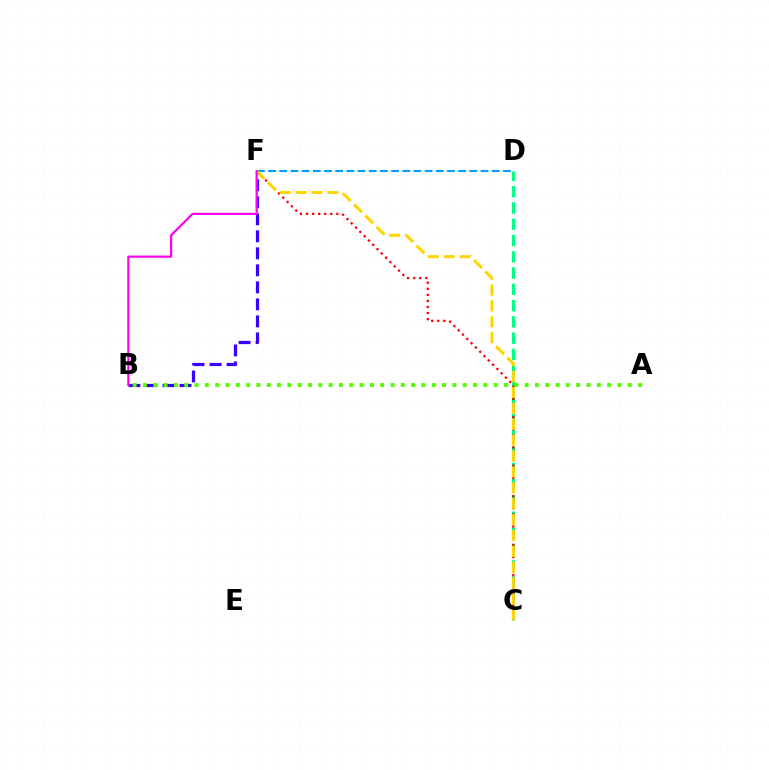{('C', 'D'): [{'color': '#00ff86', 'line_style': 'dashed', 'thickness': 2.21}], ('B', 'F'): [{'color': '#3700ff', 'line_style': 'dashed', 'thickness': 2.31}, {'color': '#ff00ed', 'line_style': 'solid', 'thickness': 1.57}], ('C', 'F'): [{'color': '#ff0000', 'line_style': 'dotted', 'thickness': 1.65}, {'color': '#ffd500', 'line_style': 'dashed', 'thickness': 2.16}], ('D', 'F'): [{'color': '#009eff', 'line_style': 'dashed', 'thickness': 1.52}], ('A', 'B'): [{'color': '#4fff00', 'line_style': 'dotted', 'thickness': 2.8}]}